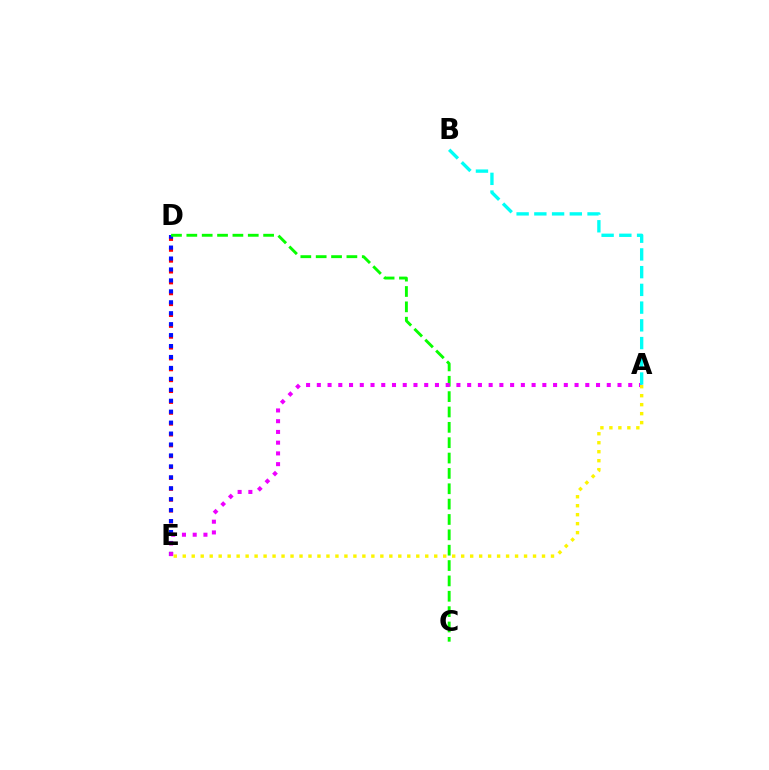{('D', 'E'): [{'color': '#ff0000', 'line_style': 'dotted', 'thickness': 2.95}, {'color': '#0010ff', 'line_style': 'dotted', 'thickness': 2.97}], ('C', 'D'): [{'color': '#08ff00', 'line_style': 'dashed', 'thickness': 2.09}], ('A', 'E'): [{'color': '#ee00ff', 'line_style': 'dotted', 'thickness': 2.92}, {'color': '#fcf500', 'line_style': 'dotted', 'thickness': 2.44}], ('A', 'B'): [{'color': '#00fff6', 'line_style': 'dashed', 'thickness': 2.41}]}